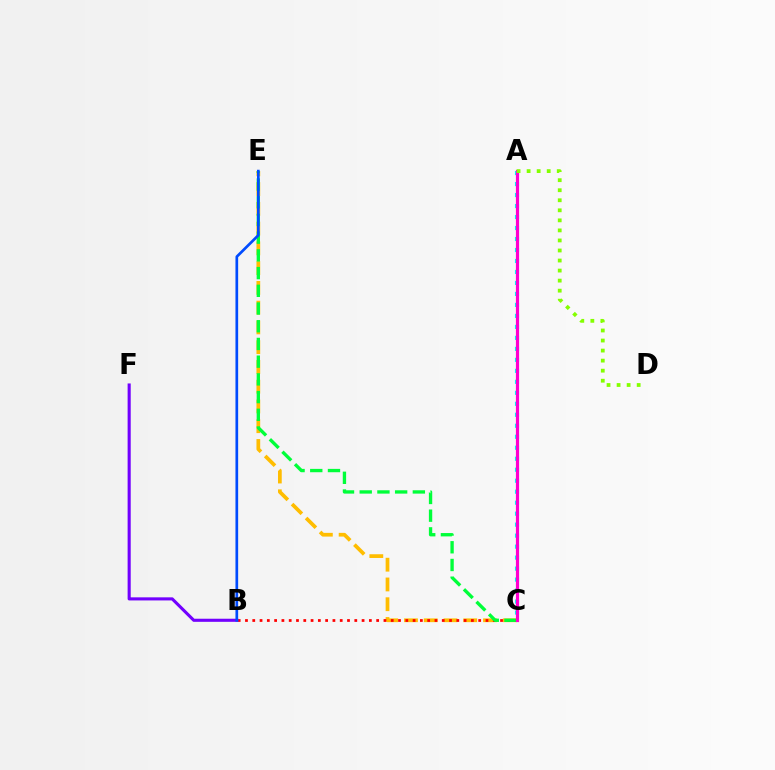{('C', 'E'): [{'color': '#ffbd00', 'line_style': 'dashed', 'thickness': 2.68}, {'color': '#00ff39', 'line_style': 'dashed', 'thickness': 2.41}], ('B', 'C'): [{'color': '#ff0000', 'line_style': 'dotted', 'thickness': 1.98}], ('A', 'C'): [{'color': '#00fff6', 'line_style': 'dotted', 'thickness': 2.99}, {'color': '#ff00cf', 'line_style': 'solid', 'thickness': 2.29}], ('A', 'D'): [{'color': '#84ff00', 'line_style': 'dotted', 'thickness': 2.73}], ('B', 'F'): [{'color': '#7200ff', 'line_style': 'solid', 'thickness': 2.23}], ('B', 'E'): [{'color': '#004bff', 'line_style': 'solid', 'thickness': 1.94}]}